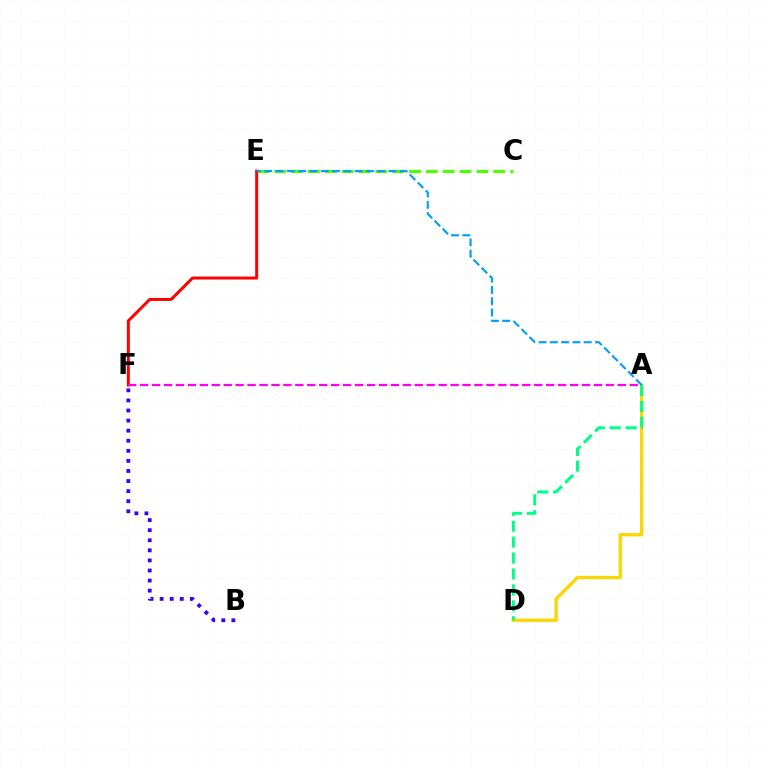{('C', 'E'): [{'color': '#4fff00', 'line_style': 'dashed', 'thickness': 2.29}], ('A', 'D'): [{'color': '#ffd500', 'line_style': 'solid', 'thickness': 2.36}, {'color': '#00ff86', 'line_style': 'dashed', 'thickness': 2.16}], ('E', 'F'): [{'color': '#ff0000', 'line_style': 'solid', 'thickness': 2.14}], ('A', 'F'): [{'color': '#ff00ed', 'line_style': 'dashed', 'thickness': 1.62}], ('A', 'E'): [{'color': '#009eff', 'line_style': 'dashed', 'thickness': 1.53}], ('B', 'F'): [{'color': '#3700ff', 'line_style': 'dotted', 'thickness': 2.74}]}